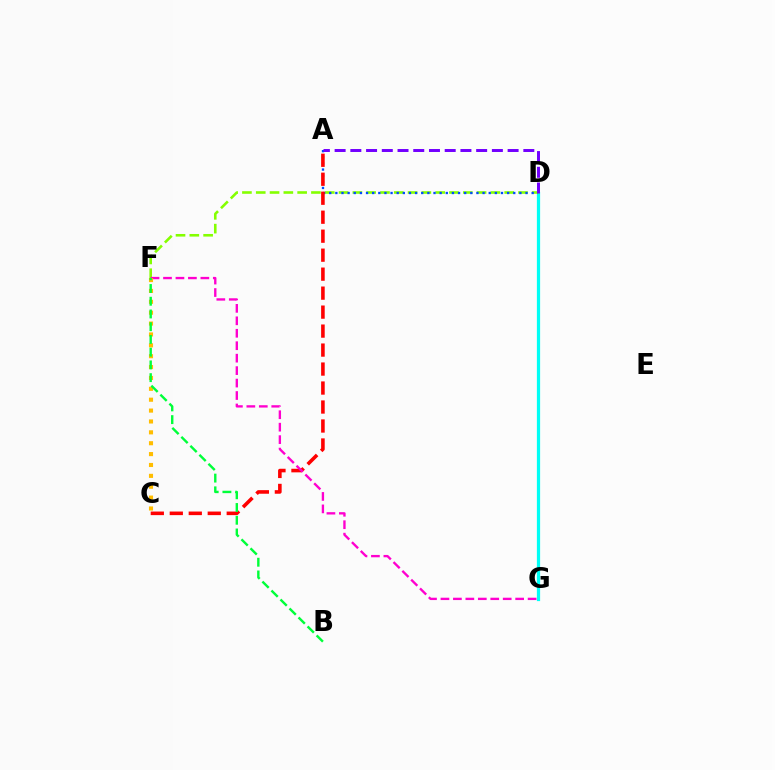{('D', 'G'): [{'color': '#00fff6', 'line_style': 'solid', 'thickness': 2.33}], ('D', 'F'): [{'color': '#84ff00', 'line_style': 'dashed', 'thickness': 1.88}], ('A', 'D'): [{'color': '#004bff', 'line_style': 'dotted', 'thickness': 1.67}, {'color': '#7200ff', 'line_style': 'dashed', 'thickness': 2.14}], ('A', 'C'): [{'color': '#ff0000', 'line_style': 'dashed', 'thickness': 2.58}], ('F', 'G'): [{'color': '#ff00cf', 'line_style': 'dashed', 'thickness': 1.69}], ('C', 'F'): [{'color': '#ffbd00', 'line_style': 'dotted', 'thickness': 2.96}], ('B', 'F'): [{'color': '#00ff39', 'line_style': 'dashed', 'thickness': 1.73}]}